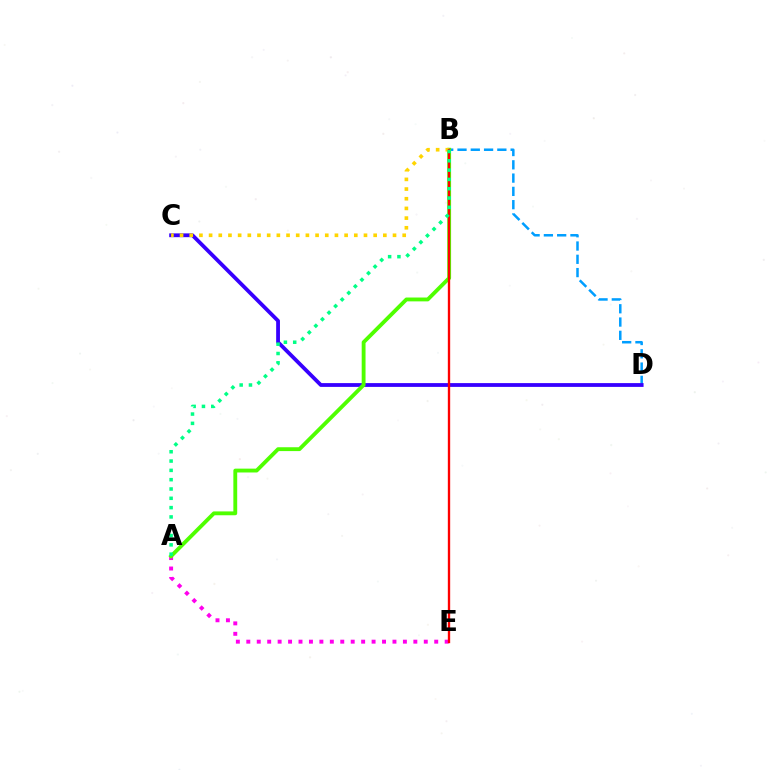{('A', 'E'): [{'color': '#ff00ed', 'line_style': 'dotted', 'thickness': 2.84}], ('B', 'D'): [{'color': '#009eff', 'line_style': 'dashed', 'thickness': 1.8}], ('C', 'D'): [{'color': '#3700ff', 'line_style': 'solid', 'thickness': 2.73}], ('A', 'B'): [{'color': '#4fff00', 'line_style': 'solid', 'thickness': 2.77}, {'color': '#00ff86', 'line_style': 'dotted', 'thickness': 2.53}], ('B', 'C'): [{'color': '#ffd500', 'line_style': 'dotted', 'thickness': 2.63}], ('B', 'E'): [{'color': '#ff0000', 'line_style': 'solid', 'thickness': 1.69}]}